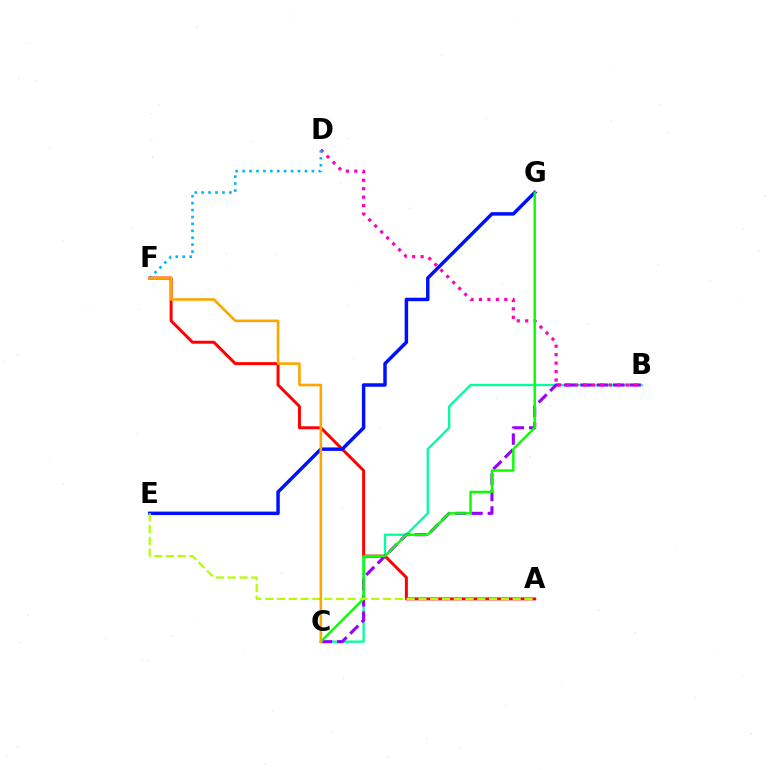{('B', 'C'): [{'color': '#00ff9d', 'line_style': 'solid', 'thickness': 1.68}, {'color': '#9b00ff', 'line_style': 'dashed', 'thickness': 2.22}], ('B', 'D'): [{'color': '#ff00bd', 'line_style': 'dotted', 'thickness': 2.3}], ('A', 'F'): [{'color': '#ff0000', 'line_style': 'solid', 'thickness': 2.13}], ('E', 'G'): [{'color': '#0010ff', 'line_style': 'solid', 'thickness': 2.5}], ('D', 'F'): [{'color': '#00b5ff', 'line_style': 'dotted', 'thickness': 1.88}], ('C', 'G'): [{'color': '#08ff00', 'line_style': 'solid', 'thickness': 1.76}], ('A', 'E'): [{'color': '#b3ff00', 'line_style': 'dashed', 'thickness': 1.6}], ('C', 'F'): [{'color': '#ffa500', 'line_style': 'solid', 'thickness': 1.87}]}